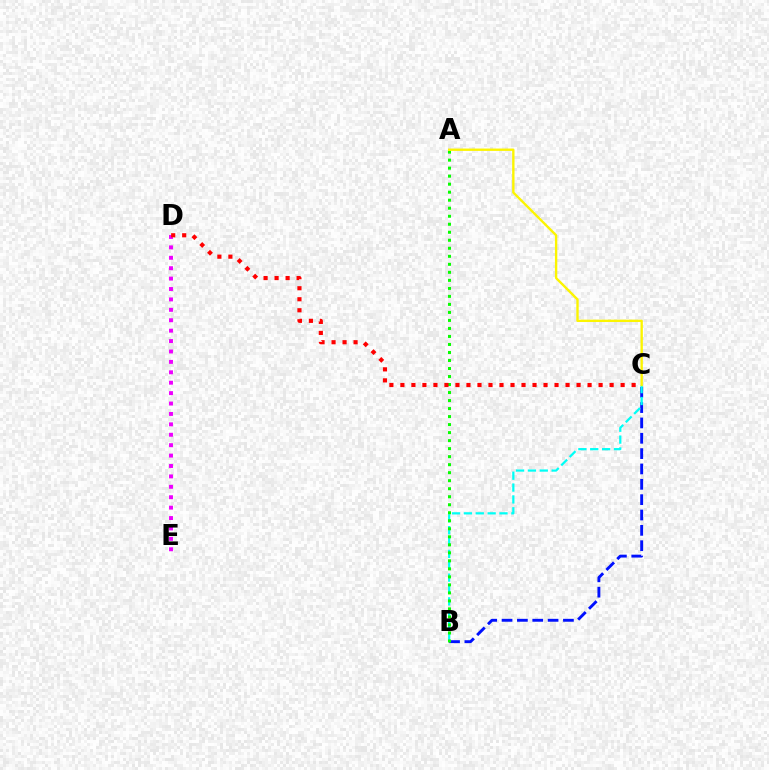{('B', 'C'): [{'color': '#0010ff', 'line_style': 'dashed', 'thickness': 2.08}, {'color': '#00fff6', 'line_style': 'dashed', 'thickness': 1.61}], ('D', 'E'): [{'color': '#ee00ff', 'line_style': 'dotted', 'thickness': 2.83}], ('A', 'B'): [{'color': '#08ff00', 'line_style': 'dotted', 'thickness': 2.18}], ('A', 'C'): [{'color': '#fcf500', 'line_style': 'solid', 'thickness': 1.7}], ('C', 'D'): [{'color': '#ff0000', 'line_style': 'dotted', 'thickness': 2.99}]}